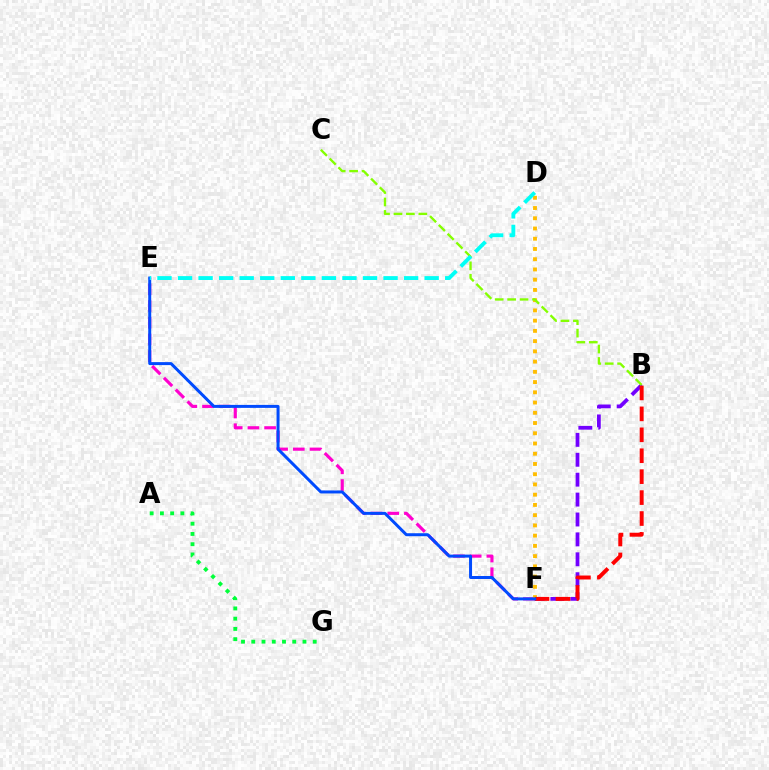{('B', 'F'): [{'color': '#7200ff', 'line_style': 'dashed', 'thickness': 2.7}, {'color': '#ff0000', 'line_style': 'dashed', 'thickness': 2.84}], ('E', 'F'): [{'color': '#ff00cf', 'line_style': 'dashed', 'thickness': 2.27}, {'color': '#004bff', 'line_style': 'solid', 'thickness': 2.15}], ('D', 'F'): [{'color': '#ffbd00', 'line_style': 'dotted', 'thickness': 2.78}], ('B', 'C'): [{'color': '#84ff00', 'line_style': 'dashed', 'thickness': 1.69}], ('D', 'E'): [{'color': '#00fff6', 'line_style': 'dashed', 'thickness': 2.79}], ('A', 'G'): [{'color': '#00ff39', 'line_style': 'dotted', 'thickness': 2.78}]}